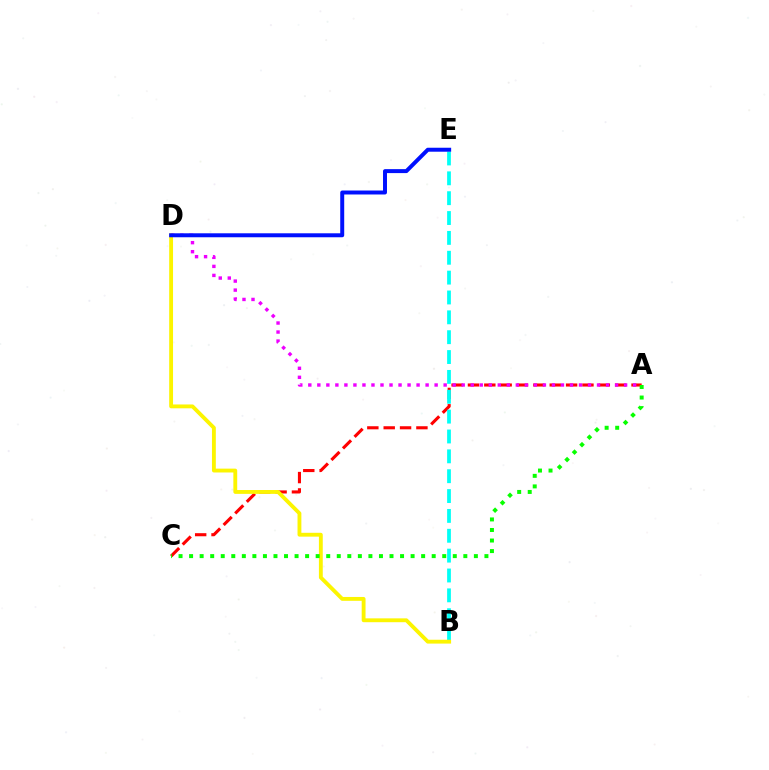{('A', 'C'): [{'color': '#ff0000', 'line_style': 'dashed', 'thickness': 2.22}, {'color': '#08ff00', 'line_style': 'dotted', 'thickness': 2.87}], ('B', 'E'): [{'color': '#00fff6', 'line_style': 'dashed', 'thickness': 2.7}], ('B', 'D'): [{'color': '#fcf500', 'line_style': 'solid', 'thickness': 2.77}], ('A', 'D'): [{'color': '#ee00ff', 'line_style': 'dotted', 'thickness': 2.45}], ('D', 'E'): [{'color': '#0010ff', 'line_style': 'solid', 'thickness': 2.86}]}